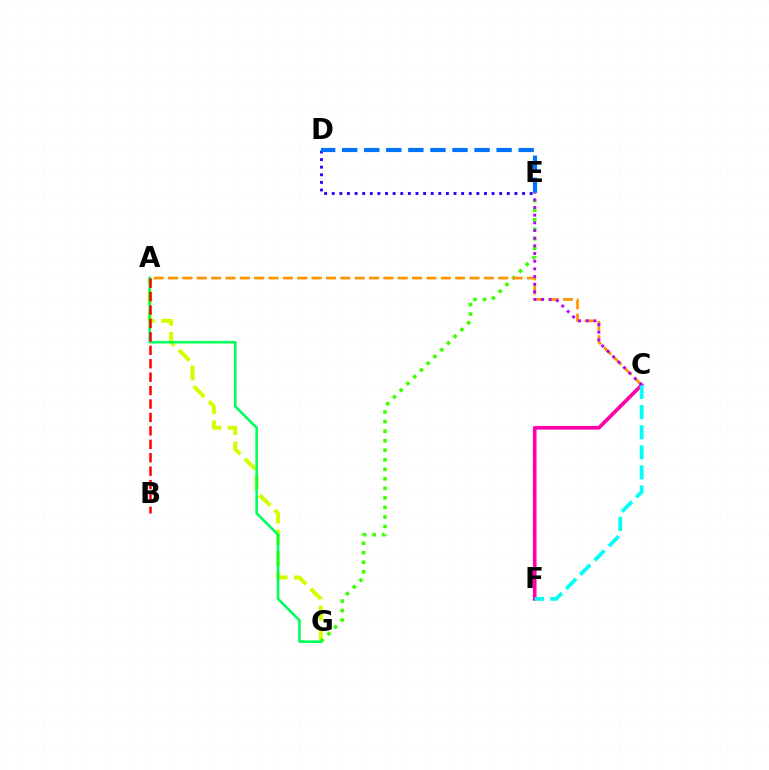{('A', 'G'): [{'color': '#d1ff00', 'line_style': 'dashed', 'thickness': 2.88}, {'color': '#00ff5c', 'line_style': 'solid', 'thickness': 1.87}], ('D', 'E'): [{'color': '#2500ff', 'line_style': 'dotted', 'thickness': 2.07}, {'color': '#0074ff', 'line_style': 'dashed', 'thickness': 3.0}], ('C', 'F'): [{'color': '#ff00ac', 'line_style': 'solid', 'thickness': 2.63}, {'color': '#00fff6', 'line_style': 'dashed', 'thickness': 2.73}], ('E', 'G'): [{'color': '#3dff00', 'line_style': 'dotted', 'thickness': 2.59}], ('A', 'B'): [{'color': '#ff0000', 'line_style': 'dashed', 'thickness': 1.82}], ('A', 'C'): [{'color': '#ff9400', 'line_style': 'dashed', 'thickness': 1.95}], ('C', 'E'): [{'color': '#b900ff', 'line_style': 'dotted', 'thickness': 2.08}]}